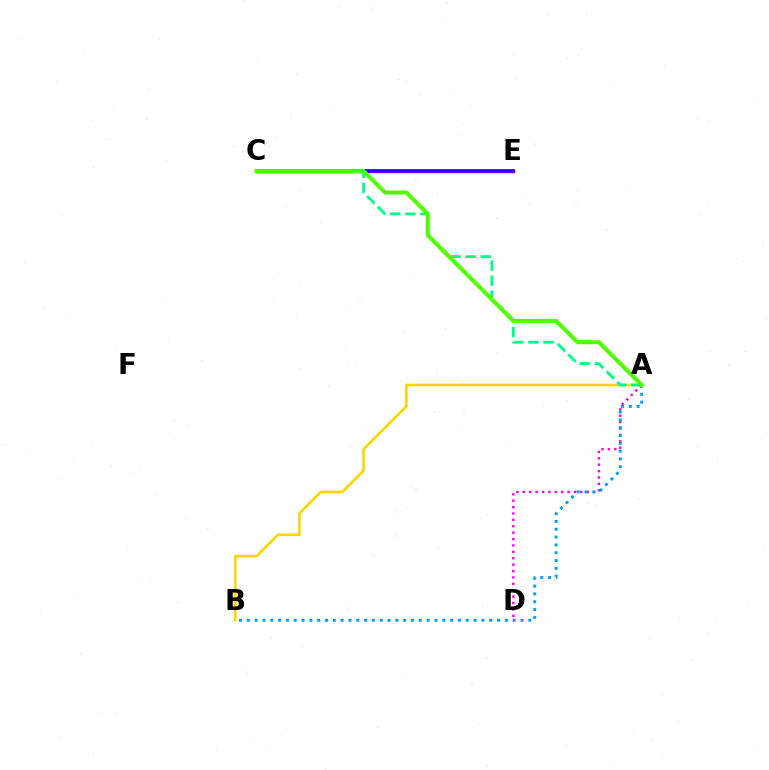{('A', 'B'): [{'color': '#ffd500', 'line_style': 'solid', 'thickness': 1.91}, {'color': '#009eff', 'line_style': 'dotted', 'thickness': 2.12}], ('A', 'C'): [{'color': '#00ff86', 'line_style': 'dashed', 'thickness': 2.05}, {'color': '#4fff00', 'line_style': 'solid', 'thickness': 2.9}], ('C', 'E'): [{'color': '#ff0000', 'line_style': 'solid', 'thickness': 2.52}, {'color': '#3700ff', 'line_style': 'solid', 'thickness': 2.67}], ('A', 'D'): [{'color': '#ff00ed', 'line_style': 'dotted', 'thickness': 1.74}]}